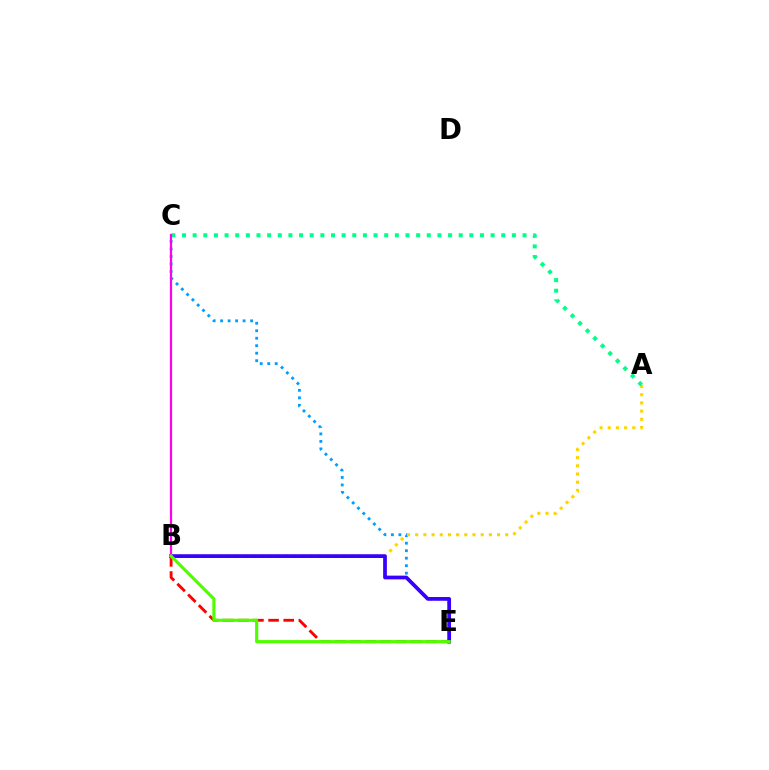{('C', 'E'): [{'color': '#009eff', 'line_style': 'dotted', 'thickness': 2.03}], ('A', 'B'): [{'color': '#ffd500', 'line_style': 'dotted', 'thickness': 2.22}], ('A', 'C'): [{'color': '#00ff86', 'line_style': 'dotted', 'thickness': 2.89}], ('B', 'E'): [{'color': '#3700ff', 'line_style': 'solid', 'thickness': 2.69}, {'color': '#ff0000', 'line_style': 'dashed', 'thickness': 2.06}, {'color': '#4fff00', 'line_style': 'solid', 'thickness': 2.28}], ('B', 'C'): [{'color': '#ff00ed', 'line_style': 'solid', 'thickness': 1.59}]}